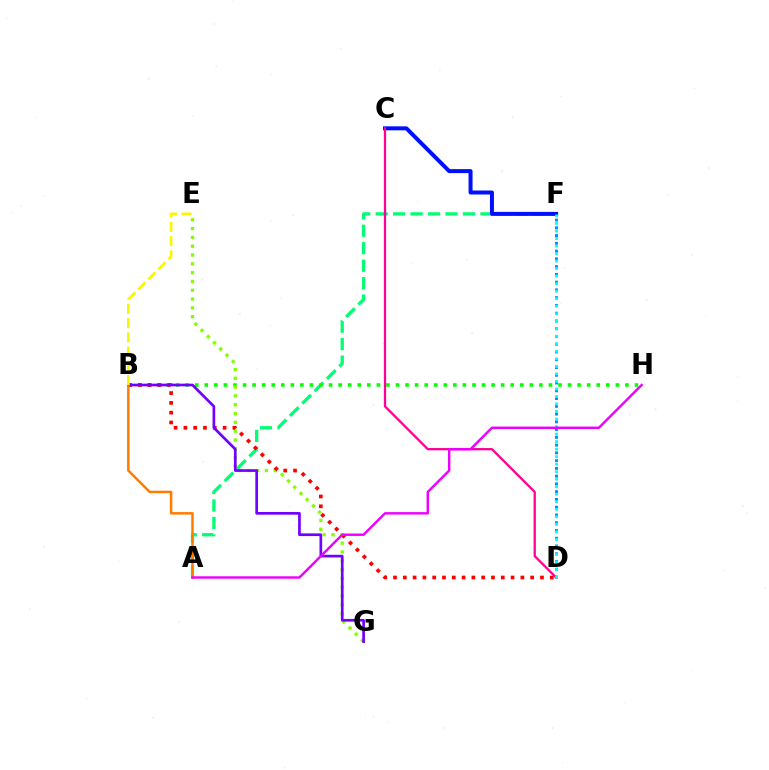{('A', 'F'): [{'color': '#00ff74', 'line_style': 'dashed', 'thickness': 2.37}], ('D', 'F'): [{'color': '#008cff', 'line_style': 'dotted', 'thickness': 2.11}, {'color': '#00fff6', 'line_style': 'dotted', 'thickness': 2.04}], ('B', 'H'): [{'color': '#08ff00', 'line_style': 'dotted', 'thickness': 2.6}], ('C', 'F'): [{'color': '#0010ff', 'line_style': 'solid', 'thickness': 2.88}], ('C', 'D'): [{'color': '#ff0094', 'line_style': 'solid', 'thickness': 1.64}], ('E', 'G'): [{'color': '#84ff00', 'line_style': 'dotted', 'thickness': 2.39}], ('B', 'D'): [{'color': '#ff0000', 'line_style': 'dotted', 'thickness': 2.66}], ('B', 'G'): [{'color': '#7200ff', 'line_style': 'solid', 'thickness': 1.93}], ('A', 'B'): [{'color': '#ff7c00', 'line_style': 'solid', 'thickness': 1.8}], ('B', 'E'): [{'color': '#fcf500', 'line_style': 'dashed', 'thickness': 1.93}], ('A', 'H'): [{'color': '#ee00ff', 'line_style': 'solid', 'thickness': 1.75}]}